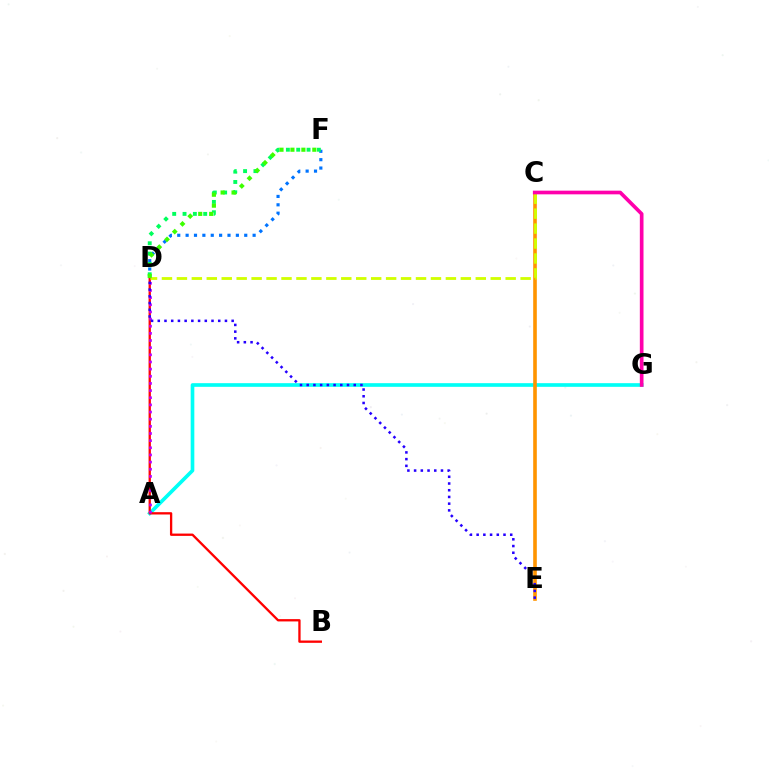{('A', 'G'): [{'color': '#00fff6', 'line_style': 'solid', 'thickness': 2.63}], ('B', 'D'): [{'color': '#ff0000', 'line_style': 'solid', 'thickness': 1.67}], ('D', 'F'): [{'color': '#0074ff', 'line_style': 'dotted', 'thickness': 2.28}, {'color': '#00ff5c', 'line_style': 'dotted', 'thickness': 2.81}, {'color': '#3dff00', 'line_style': 'dotted', 'thickness': 2.97}], ('A', 'D'): [{'color': '#b900ff', 'line_style': 'dotted', 'thickness': 1.94}], ('C', 'E'): [{'color': '#ff9400', 'line_style': 'solid', 'thickness': 2.6}], ('C', 'D'): [{'color': '#d1ff00', 'line_style': 'dashed', 'thickness': 2.03}], ('C', 'G'): [{'color': '#ff00ac', 'line_style': 'solid', 'thickness': 2.65}], ('D', 'E'): [{'color': '#2500ff', 'line_style': 'dotted', 'thickness': 1.82}]}